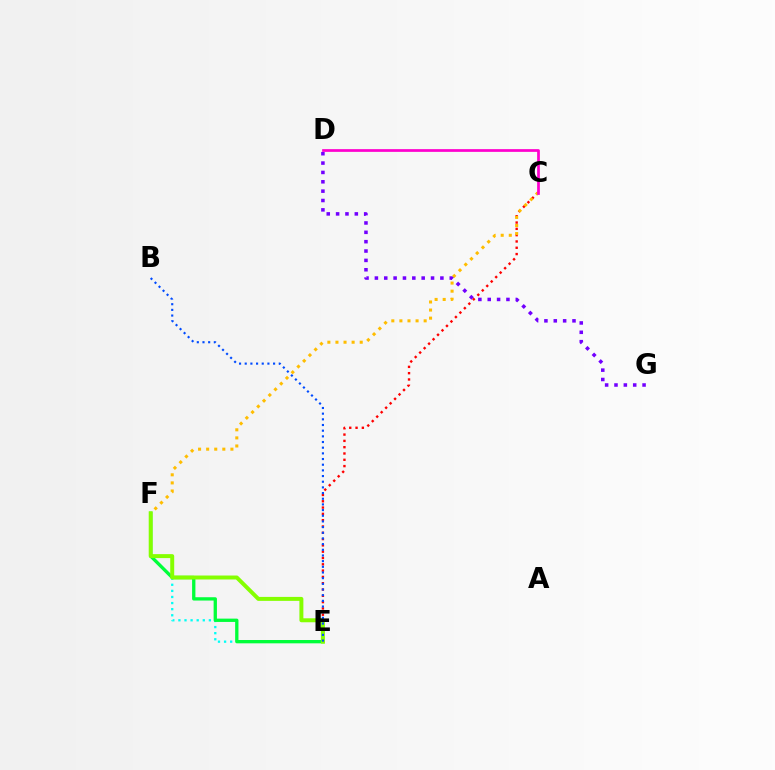{('D', 'G'): [{'color': '#7200ff', 'line_style': 'dotted', 'thickness': 2.54}], ('C', 'E'): [{'color': '#ff0000', 'line_style': 'dotted', 'thickness': 1.71}], ('E', 'F'): [{'color': '#00fff6', 'line_style': 'dotted', 'thickness': 1.66}, {'color': '#00ff39', 'line_style': 'solid', 'thickness': 2.38}, {'color': '#84ff00', 'line_style': 'solid', 'thickness': 2.85}], ('C', 'F'): [{'color': '#ffbd00', 'line_style': 'dotted', 'thickness': 2.2}], ('B', 'E'): [{'color': '#004bff', 'line_style': 'dotted', 'thickness': 1.54}], ('C', 'D'): [{'color': '#ff00cf', 'line_style': 'solid', 'thickness': 1.96}]}